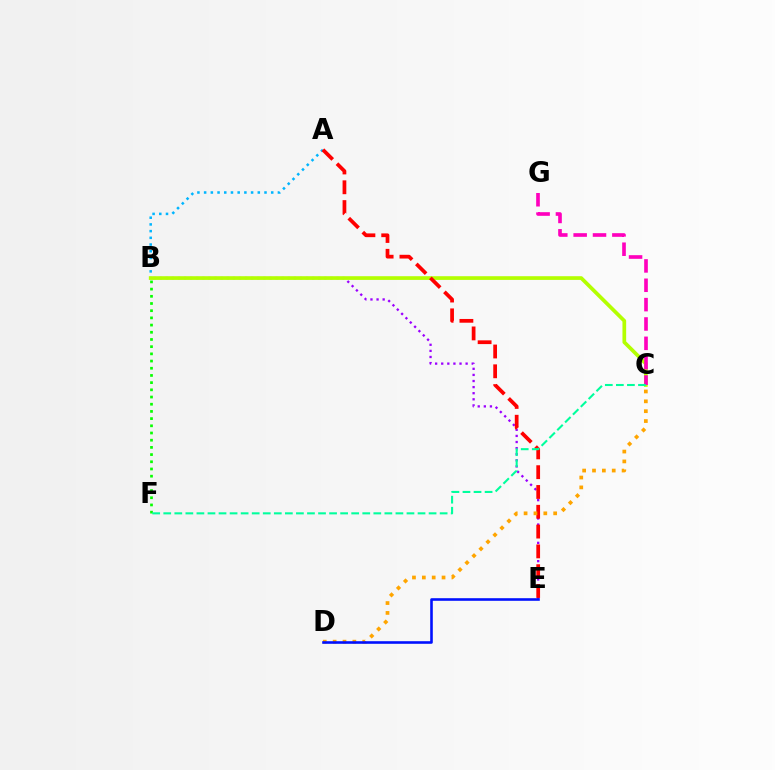{('A', 'B'): [{'color': '#00b5ff', 'line_style': 'dotted', 'thickness': 1.82}], ('B', 'E'): [{'color': '#9b00ff', 'line_style': 'dotted', 'thickness': 1.66}], ('B', 'C'): [{'color': '#b3ff00', 'line_style': 'solid', 'thickness': 2.66}], ('B', 'F'): [{'color': '#08ff00', 'line_style': 'dotted', 'thickness': 1.95}], ('A', 'E'): [{'color': '#ff0000', 'line_style': 'dashed', 'thickness': 2.69}], ('C', 'G'): [{'color': '#ff00bd', 'line_style': 'dashed', 'thickness': 2.63}], ('C', 'D'): [{'color': '#ffa500', 'line_style': 'dotted', 'thickness': 2.68}], ('C', 'F'): [{'color': '#00ff9d', 'line_style': 'dashed', 'thickness': 1.5}], ('D', 'E'): [{'color': '#0010ff', 'line_style': 'solid', 'thickness': 1.87}]}